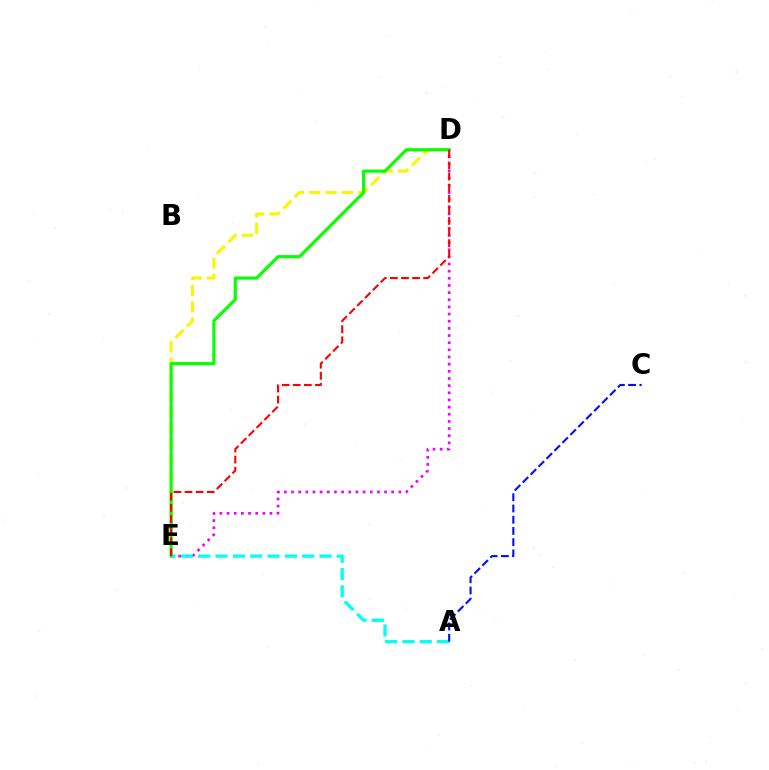{('D', 'E'): [{'color': '#fcf500', 'line_style': 'dashed', 'thickness': 2.21}, {'color': '#08ff00', 'line_style': 'solid', 'thickness': 2.25}, {'color': '#ee00ff', 'line_style': 'dotted', 'thickness': 1.94}, {'color': '#ff0000', 'line_style': 'dashed', 'thickness': 1.51}], ('A', 'E'): [{'color': '#00fff6', 'line_style': 'dashed', 'thickness': 2.35}], ('A', 'C'): [{'color': '#0010ff', 'line_style': 'dashed', 'thickness': 1.52}]}